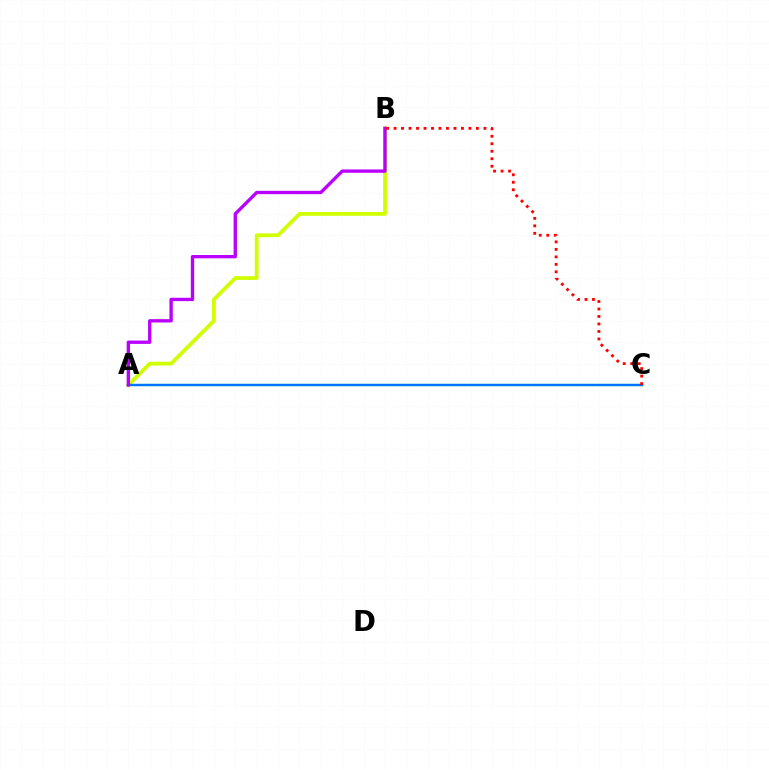{('A', 'B'): [{'color': '#d1ff00', 'line_style': 'solid', 'thickness': 2.73}, {'color': '#b900ff', 'line_style': 'solid', 'thickness': 2.4}], ('A', 'C'): [{'color': '#00ff5c', 'line_style': 'solid', 'thickness': 1.58}, {'color': '#0074ff', 'line_style': 'solid', 'thickness': 1.7}], ('B', 'C'): [{'color': '#ff0000', 'line_style': 'dotted', 'thickness': 2.03}]}